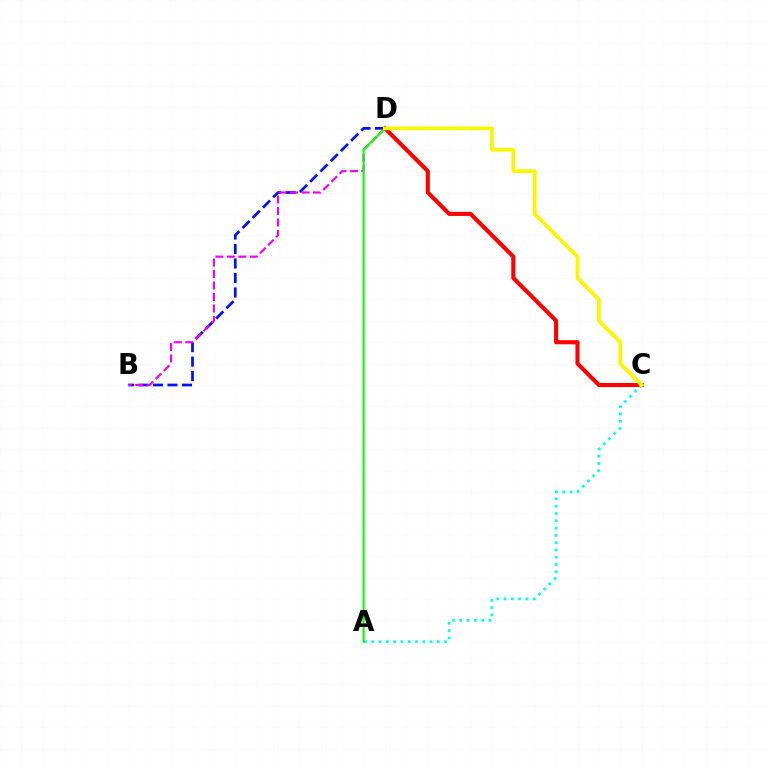{('B', 'D'): [{'color': '#0010ff', 'line_style': 'dashed', 'thickness': 1.97}, {'color': '#ee00ff', 'line_style': 'dashed', 'thickness': 1.56}], ('C', 'D'): [{'color': '#ff0000', 'line_style': 'solid', 'thickness': 2.95}, {'color': '#fcf500', 'line_style': 'solid', 'thickness': 2.69}], ('A', 'C'): [{'color': '#00fff6', 'line_style': 'dotted', 'thickness': 1.98}], ('A', 'D'): [{'color': '#08ff00', 'line_style': 'solid', 'thickness': 1.51}]}